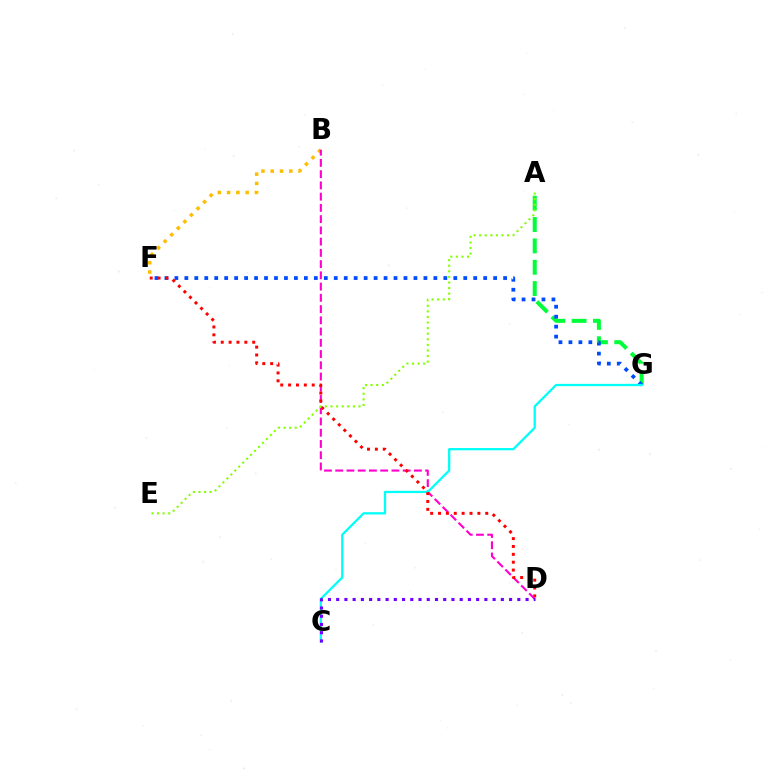{('B', 'F'): [{'color': '#ffbd00', 'line_style': 'dotted', 'thickness': 2.52}], ('A', 'G'): [{'color': '#00ff39', 'line_style': 'dashed', 'thickness': 2.9}], ('B', 'D'): [{'color': '#ff00cf', 'line_style': 'dashed', 'thickness': 1.53}], ('F', 'G'): [{'color': '#004bff', 'line_style': 'dotted', 'thickness': 2.71}], ('C', 'G'): [{'color': '#00fff6', 'line_style': 'solid', 'thickness': 1.64}], ('D', 'F'): [{'color': '#ff0000', 'line_style': 'dotted', 'thickness': 2.14}], ('A', 'E'): [{'color': '#84ff00', 'line_style': 'dotted', 'thickness': 1.52}], ('C', 'D'): [{'color': '#7200ff', 'line_style': 'dotted', 'thickness': 2.24}]}